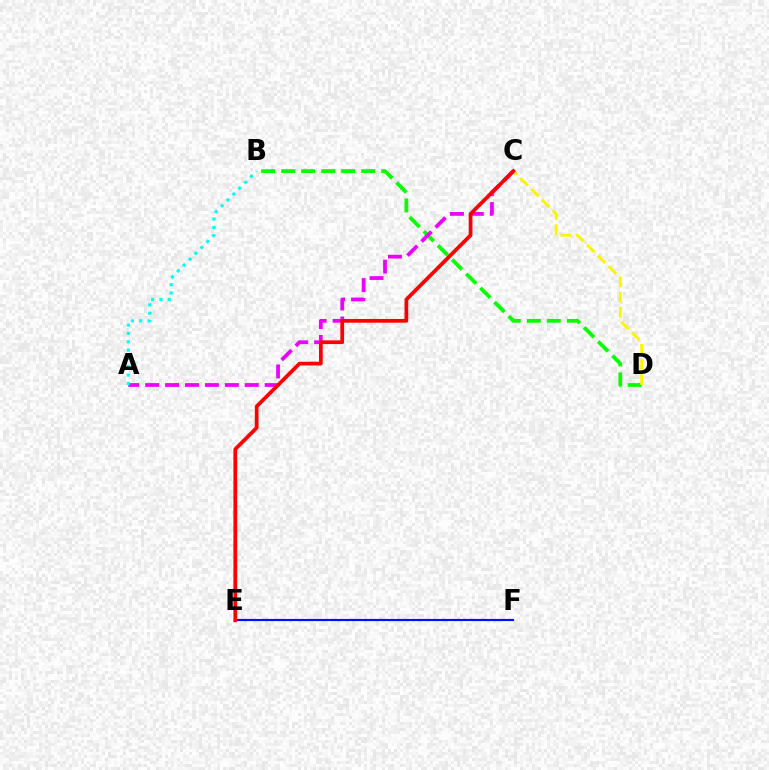{('B', 'D'): [{'color': '#08ff00', 'line_style': 'dashed', 'thickness': 2.72}], ('A', 'C'): [{'color': '#ee00ff', 'line_style': 'dashed', 'thickness': 2.71}], ('E', 'F'): [{'color': '#0010ff', 'line_style': 'solid', 'thickness': 1.55}], ('C', 'D'): [{'color': '#fcf500', 'line_style': 'dashed', 'thickness': 2.07}], ('A', 'B'): [{'color': '#00fff6', 'line_style': 'dotted', 'thickness': 2.26}], ('C', 'E'): [{'color': '#ff0000', 'line_style': 'solid', 'thickness': 2.69}]}